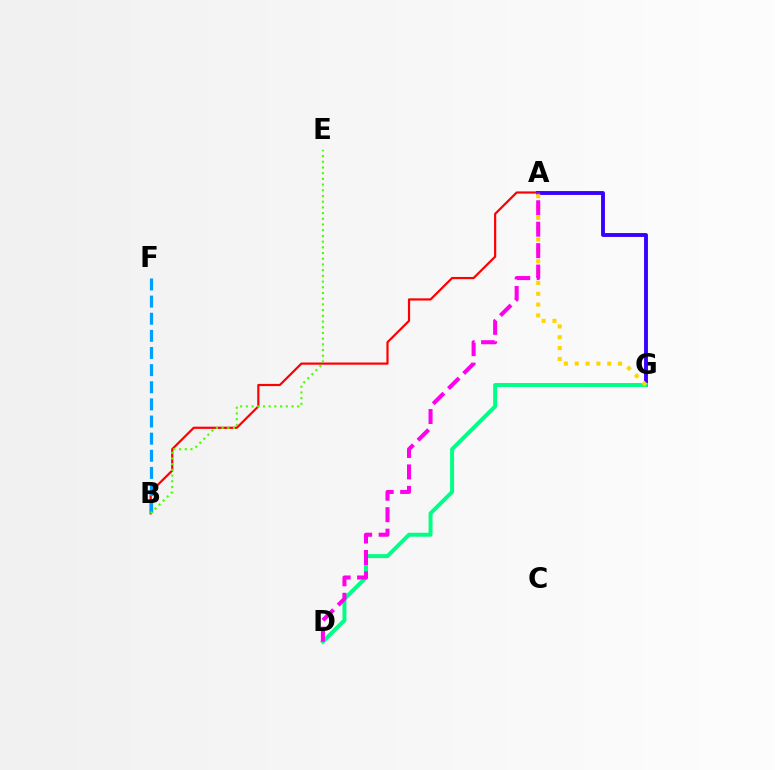{('A', 'B'): [{'color': '#ff0000', 'line_style': 'solid', 'thickness': 1.59}], ('A', 'G'): [{'color': '#3700ff', 'line_style': 'solid', 'thickness': 2.78}, {'color': '#ffd500', 'line_style': 'dotted', 'thickness': 2.94}], ('B', 'F'): [{'color': '#009eff', 'line_style': 'dashed', 'thickness': 2.33}], ('B', 'E'): [{'color': '#4fff00', 'line_style': 'dotted', 'thickness': 1.55}], ('D', 'G'): [{'color': '#00ff86', 'line_style': 'solid', 'thickness': 2.85}], ('A', 'D'): [{'color': '#ff00ed', 'line_style': 'dashed', 'thickness': 2.91}]}